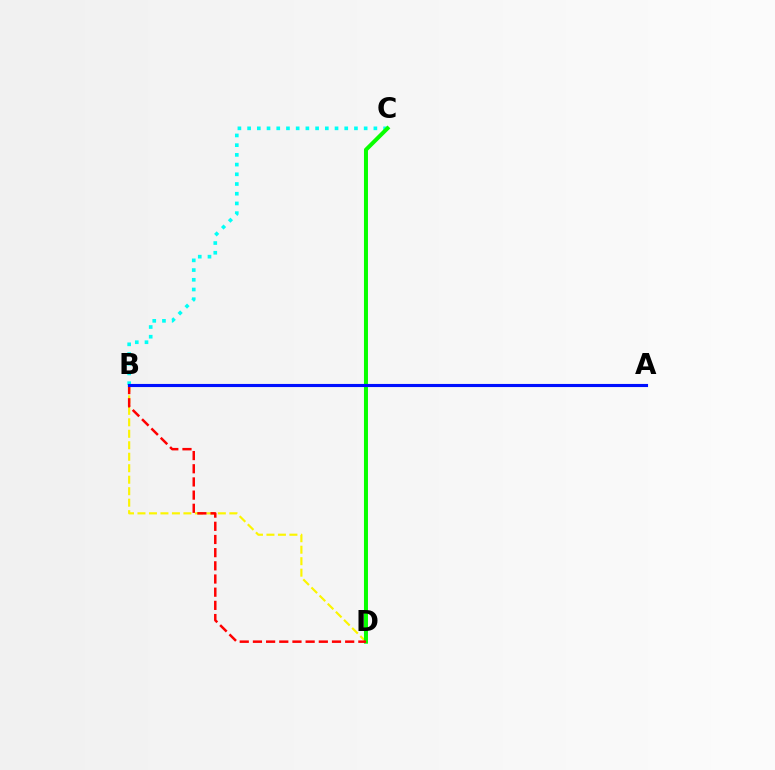{('B', 'D'): [{'color': '#fcf500', 'line_style': 'dashed', 'thickness': 1.56}, {'color': '#ff0000', 'line_style': 'dashed', 'thickness': 1.79}], ('B', 'C'): [{'color': '#00fff6', 'line_style': 'dotted', 'thickness': 2.64}], ('C', 'D'): [{'color': '#08ff00', 'line_style': 'solid', 'thickness': 2.88}], ('A', 'B'): [{'color': '#ee00ff', 'line_style': 'dotted', 'thickness': 2.16}, {'color': '#0010ff', 'line_style': 'solid', 'thickness': 2.24}]}